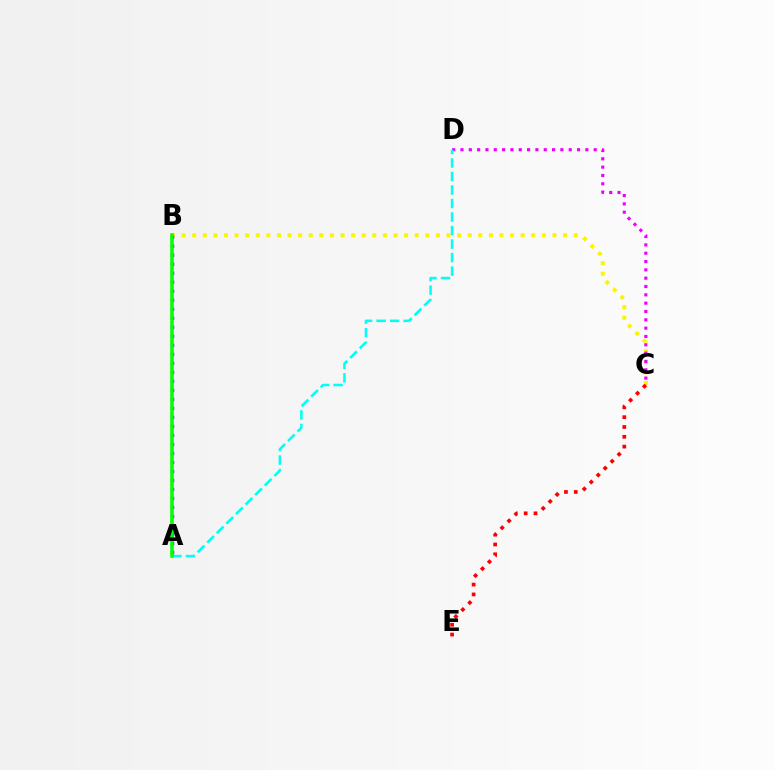{('B', 'C'): [{'color': '#fcf500', 'line_style': 'dotted', 'thickness': 2.88}], ('A', 'B'): [{'color': '#0010ff', 'line_style': 'dotted', 'thickness': 2.45}, {'color': '#08ff00', 'line_style': 'solid', 'thickness': 2.58}], ('C', 'D'): [{'color': '#ee00ff', 'line_style': 'dotted', 'thickness': 2.26}], ('A', 'D'): [{'color': '#00fff6', 'line_style': 'dashed', 'thickness': 1.84}], ('C', 'E'): [{'color': '#ff0000', 'line_style': 'dotted', 'thickness': 2.67}]}